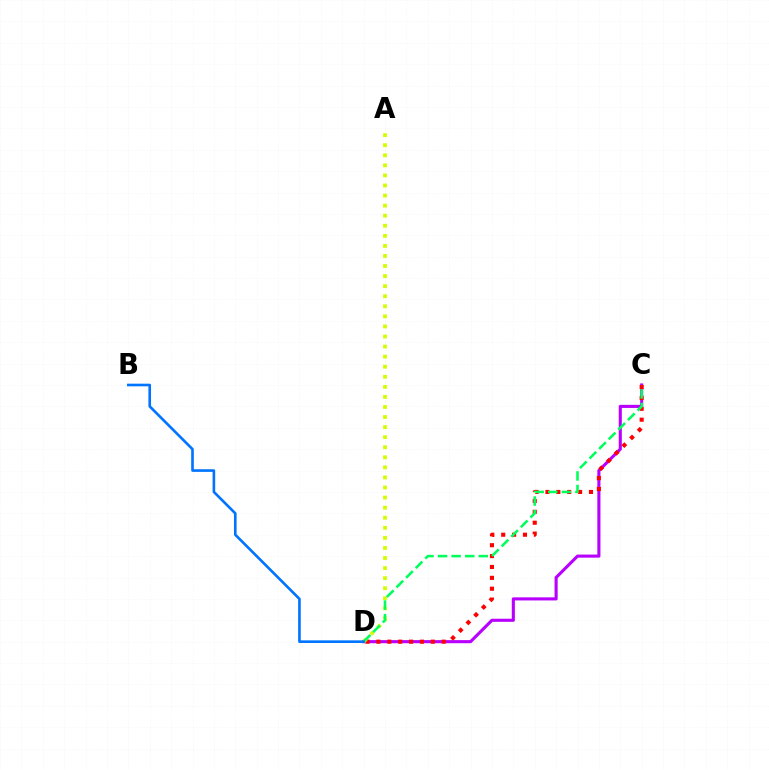{('C', 'D'): [{'color': '#b900ff', 'line_style': 'solid', 'thickness': 2.23}, {'color': '#ff0000', 'line_style': 'dotted', 'thickness': 2.96}, {'color': '#00ff5c', 'line_style': 'dashed', 'thickness': 1.84}], ('A', 'D'): [{'color': '#d1ff00', 'line_style': 'dotted', 'thickness': 2.74}], ('B', 'D'): [{'color': '#0074ff', 'line_style': 'solid', 'thickness': 1.9}]}